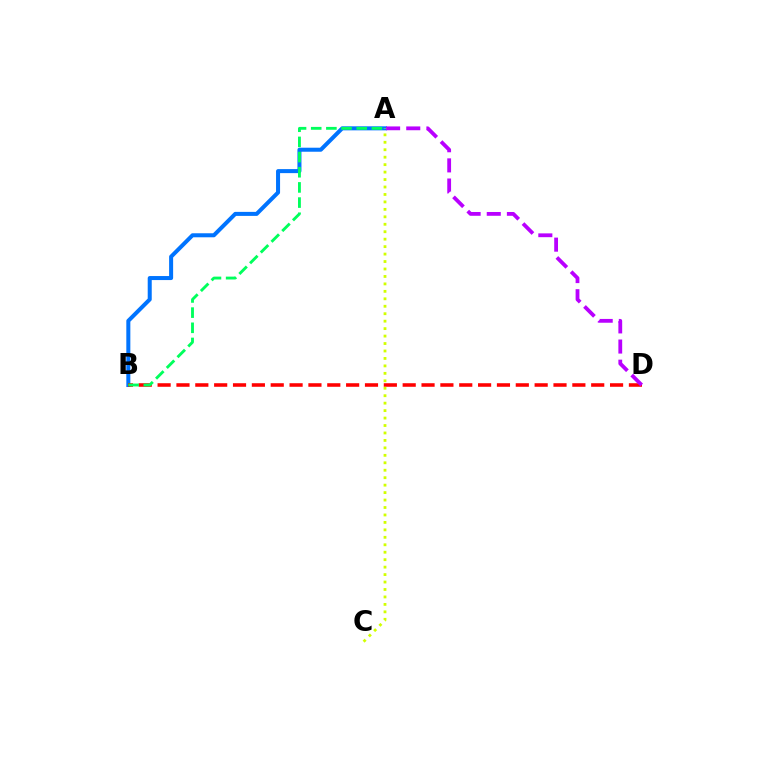{('A', 'B'): [{'color': '#0074ff', 'line_style': 'solid', 'thickness': 2.9}, {'color': '#00ff5c', 'line_style': 'dashed', 'thickness': 2.06}], ('B', 'D'): [{'color': '#ff0000', 'line_style': 'dashed', 'thickness': 2.56}], ('A', 'D'): [{'color': '#b900ff', 'line_style': 'dashed', 'thickness': 2.74}], ('A', 'C'): [{'color': '#d1ff00', 'line_style': 'dotted', 'thickness': 2.03}]}